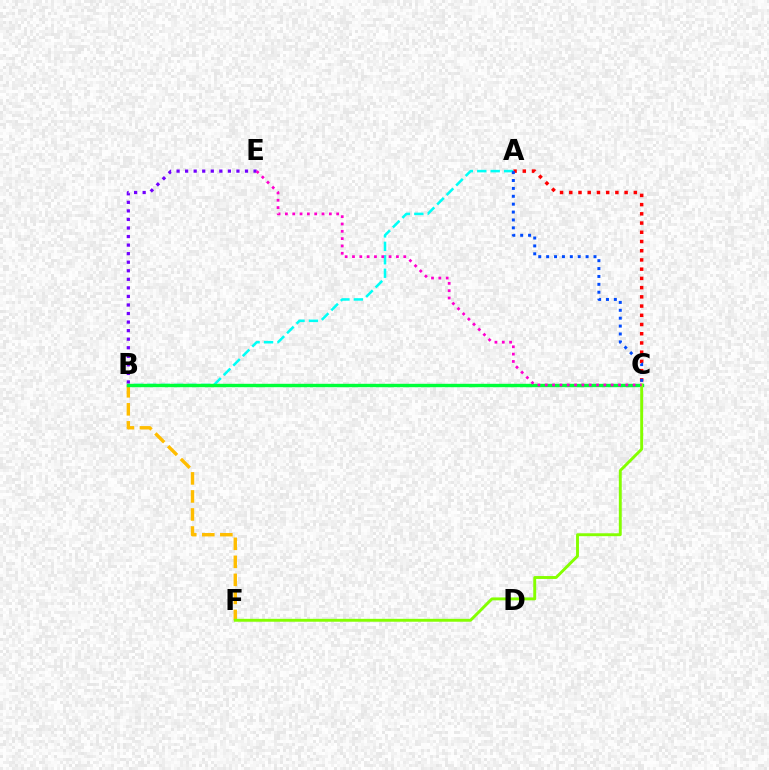{('A', 'C'): [{'color': '#ff0000', 'line_style': 'dotted', 'thickness': 2.51}, {'color': '#004bff', 'line_style': 'dotted', 'thickness': 2.14}], ('A', 'B'): [{'color': '#00fff6', 'line_style': 'dashed', 'thickness': 1.83}], ('B', 'F'): [{'color': '#ffbd00', 'line_style': 'dashed', 'thickness': 2.45}], ('B', 'E'): [{'color': '#7200ff', 'line_style': 'dotted', 'thickness': 2.32}], ('B', 'C'): [{'color': '#00ff39', 'line_style': 'solid', 'thickness': 2.45}], ('C', 'F'): [{'color': '#84ff00', 'line_style': 'solid', 'thickness': 2.09}], ('C', 'E'): [{'color': '#ff00cf', 'line_style': 'dotted', 'thickness': 1.99}]}